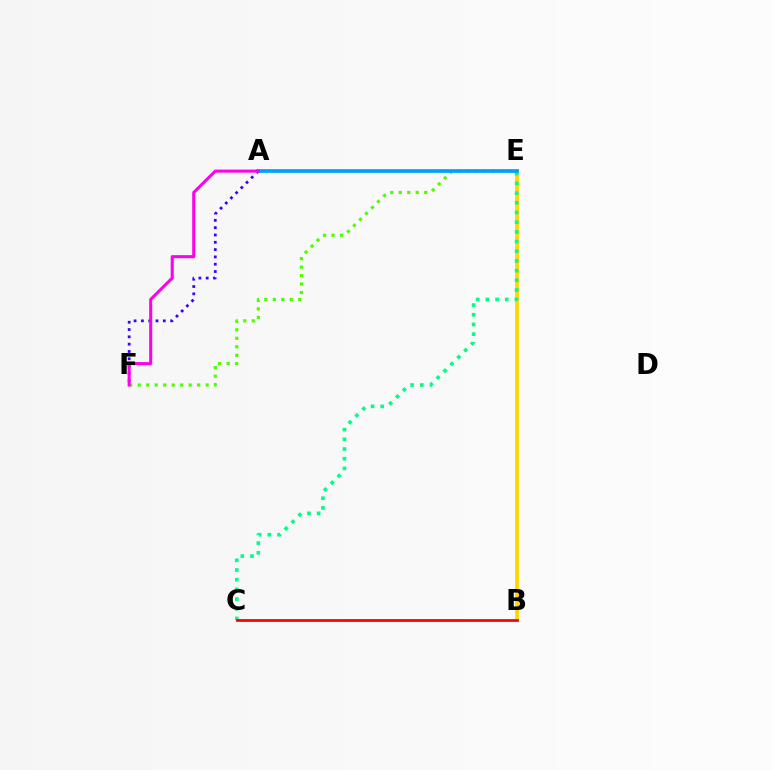{('E', 'F'): [{'color': '#4fff00', 'line_style': 'dotted', 'thickness': 2.31}], ('B', 'E'): [{'color': '#ffd500', 'line_style': 'solid', 'thickness': 2.7}], ('C', 'E'): [{'color': '#00ff86', 'line_style': 'dotted', 'thickness': 2.63}], ('A', 'F'): [{'color': '#3700ff', 'line_style': 'dotted', 'thickness': 1.99}, {'color': '#ff00ed', 'line_style': 'solid', 'thickness': 2.2}], ('A', 'E'): [{'color': '#009eff', 'line_style': 'solid', 'thickness': 2.65}], ('B', 'C'): [{'color': '#ff0000', 'line_style': 'solid', 'thickness': 1.99}]}